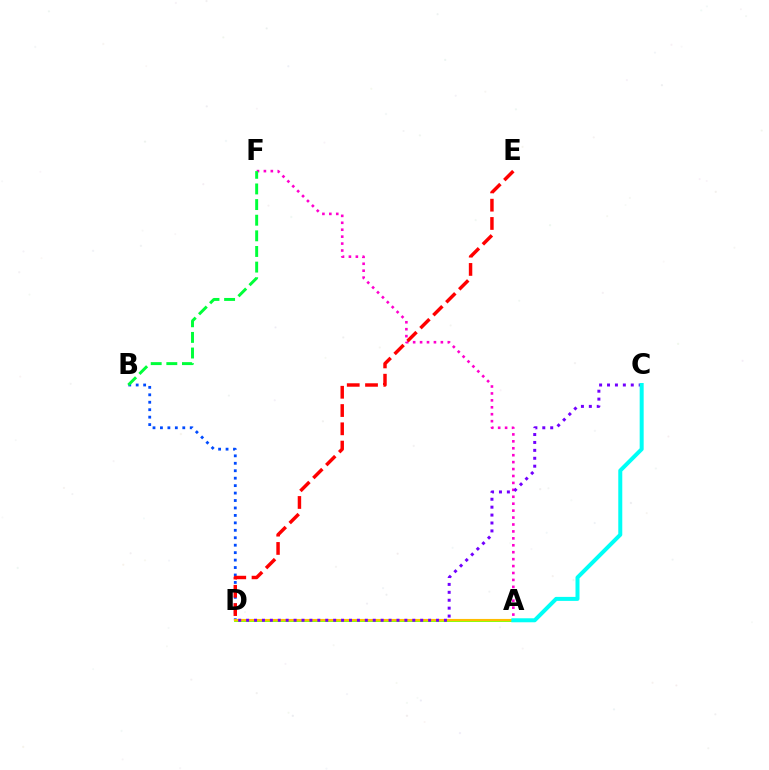{('A', 'D'): [{'color': '#84ff00', 'line_style': 'solid', 'thickness': 2.09}, {'color': '#ffbd00', 'line_style': 'solid', 'thickness': 1.52}], ('A', 'F'): [{'color': '#ff00cf', 'line_style': 'dotted', 'thickness': 1.88}], ('B', 'D'): [{'color': '#004bff', 'line_style': 'dotted', 'thickness': 2.02}], ('B', 'F'): [{'color': '#00ff39', 'line_style': 'dashed', 'thickness': 2.12}], ('D', 'E'): [{'color': '#ff0000', 'line_style': 'dashed', 'thickness': 2.48}], ('C', 'D'): [{'color': '#7200ff', 'line_style': 'dotted', 'thickness': 2.15}], ('A', 'C'): [{'color': '#00fff6', 'line_style': 'solid', 'thickness': 2.88}]}